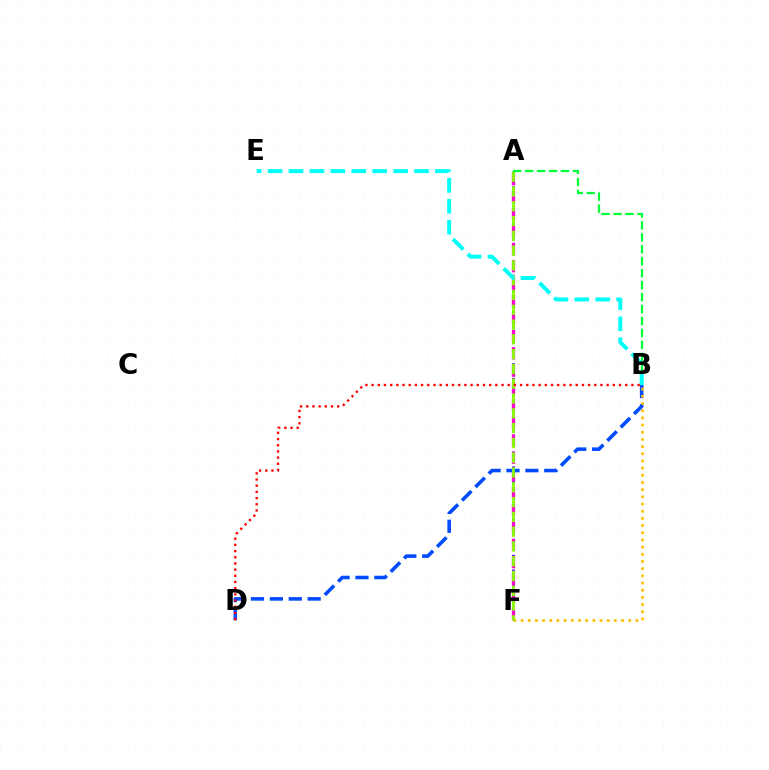{('A', 'F'): [{'color': '#7200ff', 'line_style': 'dotted', 'thickness': 2.0}, {'color': '#ff00cf', 'line_style': 'dashed', 'thickness': 2.36}, {'color': '#84ff00', 'line_style': 'dashed', 'thickness': 2.01}], ('B', 'D'): [{'color': '#004bff', 'line_style': 'dashed', 'thickness': 2.57}, {'color': '#ff0000', 'line_style': 'dotted', 'thickness': 1.68}], ('B', 'F'): [{'color': '#ffbd00', 'line_style': 'dotted', 'thickness': 1.95}], ('A', 'B'): [{'color': '#00ff39', 'line_style': 'dashed', 'thickness': 1.62}], ('B', 'E'): [{'color': '#00fff6', 'line_style': 'dashed', 'thickness': 2.84}]}